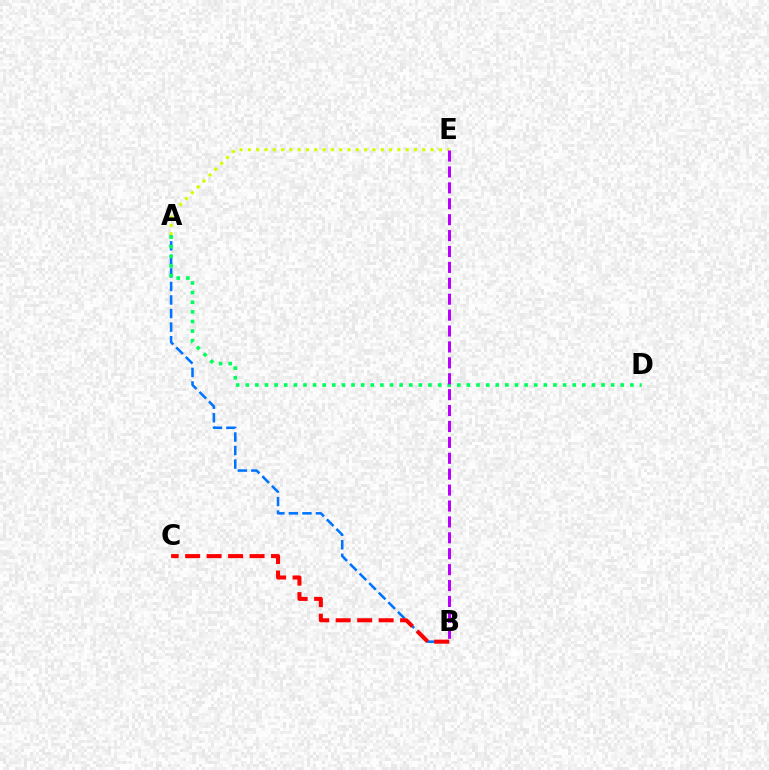{('A', 'E'): [{'color': '#d1ff00', 'line_style': 'dotted', 'thickness': 2.26}], ('A', 'B'): [{'color': '#0074ff', 'line_style': 'dashed', 'thickness': 1.84}], ('A', 'D'): [{'color': '#00ff5c', 'line_style': 'dotted', 'thickness': 2.61}], ('B', 'C'): [{'color': '#ff0000', 'line_style': 'dashed', 'thickness': 2.92}], ('B', 'E'): [{'color': '#b900ff', 'line_style': 'dashed', 'thickness': 2.16}]}